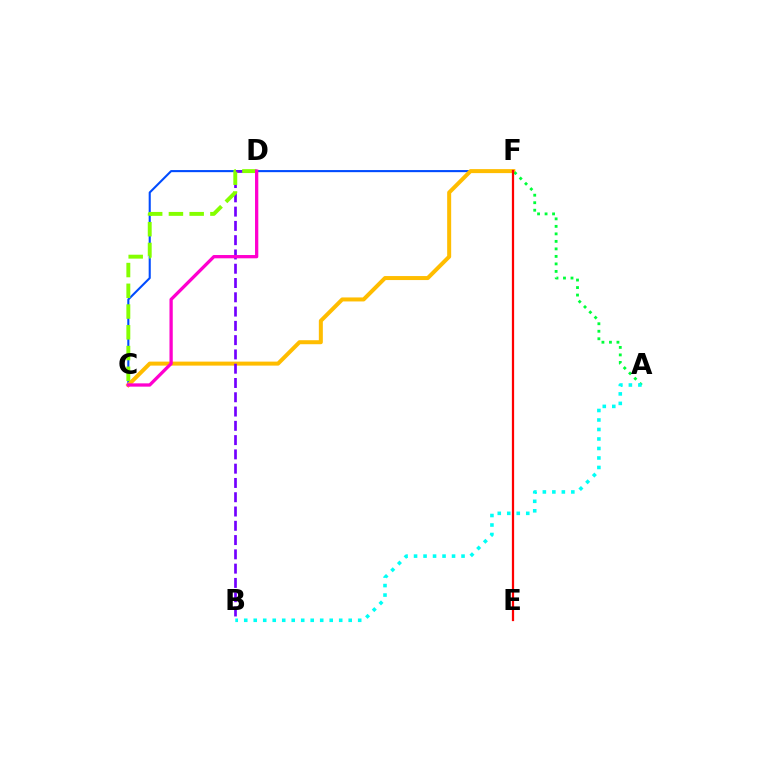{('C', 'F'): [{'color': '#004bff', 'line_style': 'solid', 'thickness': 1.51}, {'color': '#ffbd00', 'line_style': 'solid', 'thickness': 2.88}], ('A', 'F'): [{'color': '#00ff39', 'line_style': 'dotted', 'thickness': 2.04}], ('B', 'D'): [{'color': '#7200ff', 'line_style': 'dashed', 'thickness': 1.94}], ('C', 'D'): [{'color': '#84ff00', 'line_style': 'dashed', 'thickness': 2.82}, {'color': '#ff00cf', 'line_style': 'solid', 'thickness': 2.37}], ('E', 'F'): [{'color': '#ff0000', 'line_style': 'solid', 'thickness': 1.61}], ('A', 'B'): [{'color': '#00fff6', 'line_style': 'dotted', 'thickness': 2.58}]}